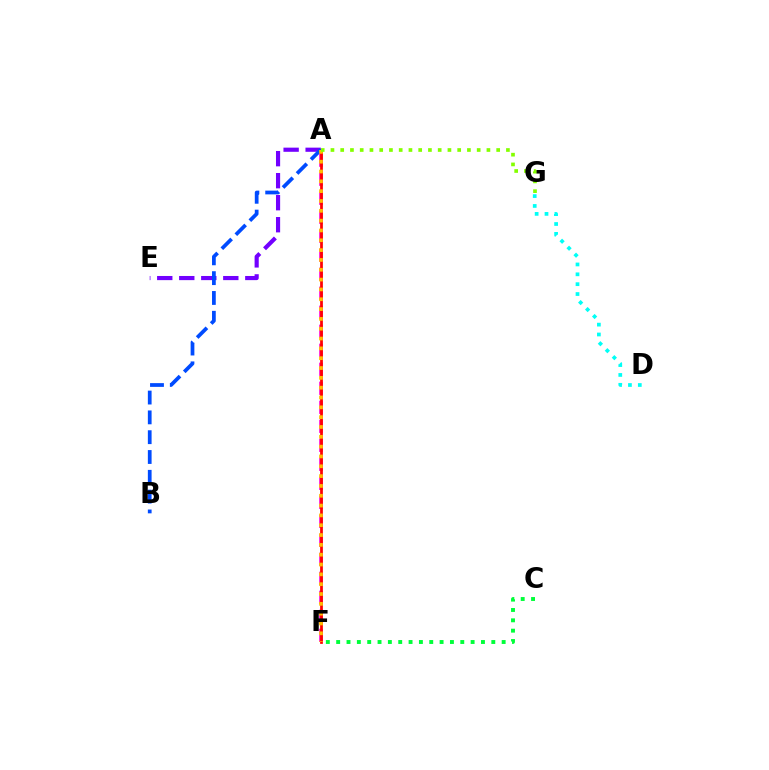{('A', 'F'): [{'color': '#ff00cf', 'line_style': 'dashed', 'thickness': 2.58}, {'color': '#ff0000', 'line_style': 'solid', 'thickness': 1.98}, {'color': '#ffbd00', 'line_style': 'dotted', 'thickness': 2.67}], ('C', 'F'): [{'color': '#00ff39', 'line_style': 'dotted', 'thickness': 2.81}], ('A', 'E'): [{'color': '#7200ff', 'line_style': 'dashed', 'thickness': 2.99}], ('D', 'G'): [{'color': '#00fff6', 'line_style': 'dotted', 'thickness': 2.68}], ('A', 'B'): [{'color': '#004bff', 'line_style': 'dashed', 'thickness': 2.69}], ('A', 'G'): [{'color': '#84ff00', 'line_style': 'dotted', 'thickness': 2.65}]}